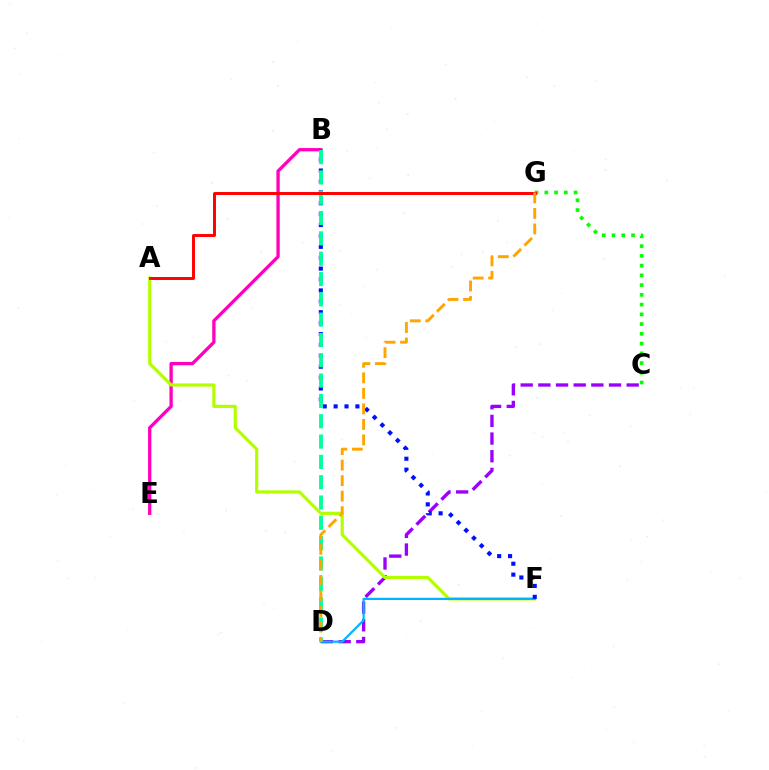{('C', 'D'): [{'color': '#9b00ff', 'line_style': 'dashed', 'thickness': 2.4}], ('B', 'E'): [{'color': '#ff00bd', 'line_style': 'solid', 'thickness': 2.38}], ('A', 'F'): [{'color': '#b3ff00', 'line_style': 'solid', 'thickness': 2.29}], ('C', 'G'): [{'color': '#08ff00', 'line_style': 'dotted', 'thickness': 2.65}], ('D', 'F'): [{'color': '#00b5ff', 'line_style': 'solid', 'thickness': 1.6}], ('B', 'F'): [{'color': '#0010ff', 'line_style': 'dotted', 'thickness': 2.96}], ('B', 'D'): [{'color': '#00ff9d', 'line_style': 'dashed', 'thickness': 2.76}], ('A', 'G'): [{'color': '#ff0000', 'line_style': 'solid', 'thickness': 2.12}], ('D', 'G'): [{'color': '#ffa500', 'line_style': 'dashed', 'thickness': 2.11}]}